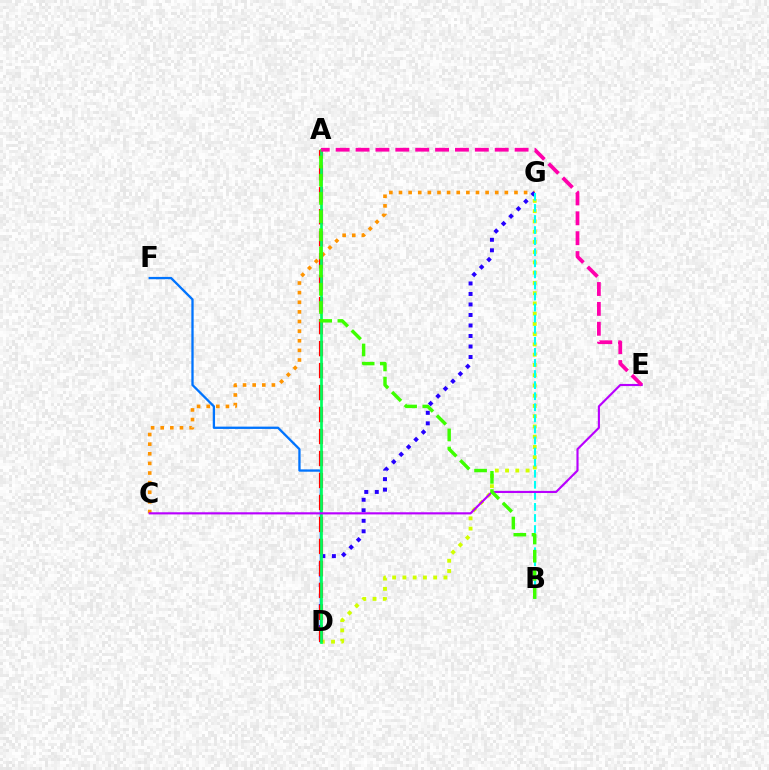{('D', 'F'): [{'color': '#0074ff', 'line_style': 'solid', 'thickness': 1.66}], ('D', 'G'): [{'color': '#d1ff00', 'line_style': 'dotted', 'thickness': 2.79}, {'color': '#2500ff', 'line_style': 'dotted', 'thickness': 2.85}], ('C', 'G'): [{'color': '#ff9400', 'line_style': 'dotted', 'thickness': 2.61}], ('A', 'D'): [{'color': '#ff0000', 'line_style': 'dashed', 'thickness': 2.99}, {'color': '#00ff5c', 'line_style': 'solid', 'thickness': 1.95}], ('B', 'G'): [{'color': '#00fff6', 'line_style': 'dashed', 'thickness': 1.5}], ('C', 'E'): [{'color': '#b900ff', 'line_style': 'solid', 'thickness': 1.54}], ('A', 'E'): [{'color': '#ff00ac', 'line_style': 'dashed', 'thickness': 2.7}], ('A', 'B'): [{'color': '#3dff00', 'line_style': 'dashed', 'thickness': 2.47}]}